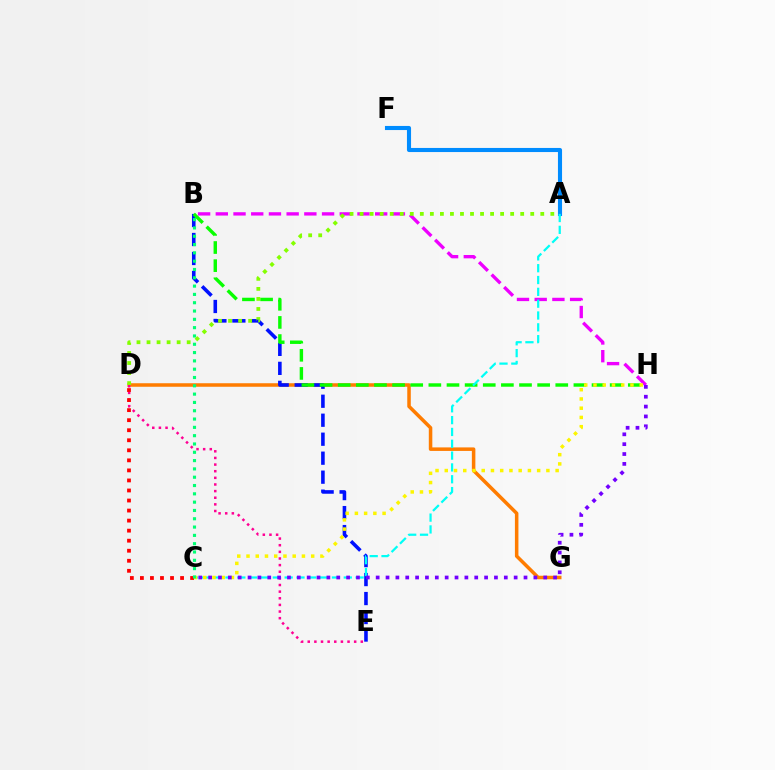{('D', 'G'): [{'color': '#ff7c00', 'line_style': 'solid', 'thickness': 2.53}], ('B', 'E'): [{'color': '#0010ff', 'line_style': 'dashed', 'thickness': 2.58}], ('B', 'H'): [{'color': '#08ff00', 'line_style': 'dashed', 'thickness': 2.46}, {'color': '#ee00ff', 'line_style': 'dashed', 'thickness': 2.41}], ('A', 'F'): [{'color': '#008cff', 'line_style': 'solid', 'thickness': 2.96}], ('D', 'E'): [{'color': '#ff0094', 'line_style': 'dotted', 'thickness': 1.8}], ('A', 'C'): [{'color': '#00fff6', 'line_style': 'dashed', 'thickness': 1.61}], ('C', 'H'): [{'color': '#fcf500', 'line_style': 'dotted', 'thickness': 2.51}, {'color': '#7200ff', 'line_style': 'dotted', 'thickness': 2.68}], ('C', 'D'): [{'color': '#ff0000', 'line_style': 'dotted', 'thickness': 2.73}], ('B', 'C'): [{'color': '#00ff74', 'line_style': 'dotted', 'thickness': 2.26}], ('A', 'D'): [{'color': '#84ff00', 'line_style': 'dotted', 'thickness': 2.73}]}